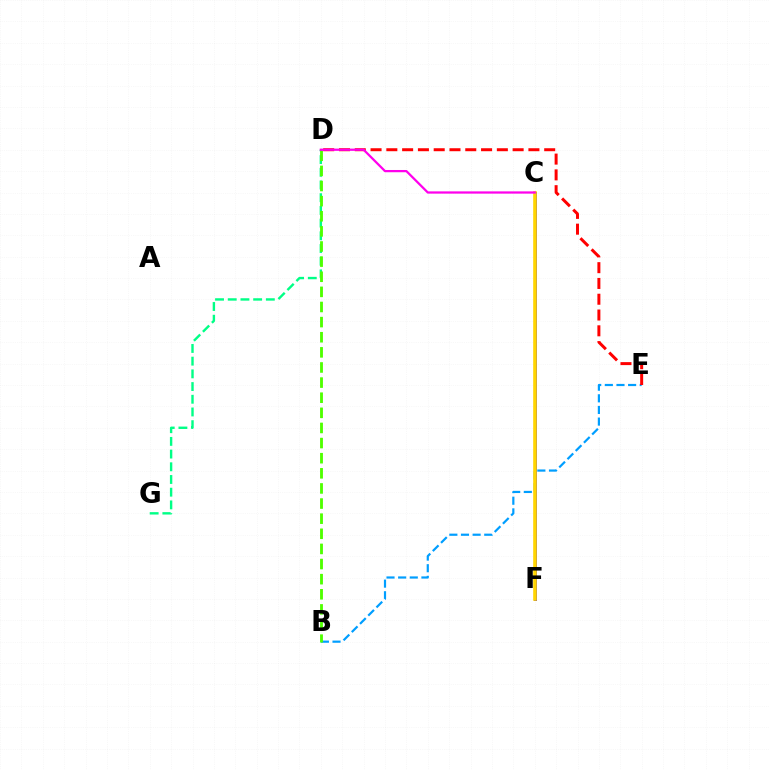{('D', 'G'): [{'color': '#00ff86', 'line_style': 'dashed', 'thickness': 1.73}], ('B', 'E'): [{'color': '#009eff', 'line_style': 'dashed', 'thickness': 1.58}], ('C', 'F'): [{'color': '#3700ff', 'line_style': 'solid', 'thickness': 2.15}, {'color': '#ffd500', 'line_style': 'solid', 'thickness': 2.61}], ('D', 'E'): [{'color': '#ff0000', 'line_style': 'dashed', 'thickness': 2.14}], ('B', 'D'): [{'color': '#4fff00', 'line_style': 'dashed', 'thickness': 2.05}], ('C', 'D'): [{'color': '#ff00ed', 'line_style': 'solid', 'thickness': 1.62}]}